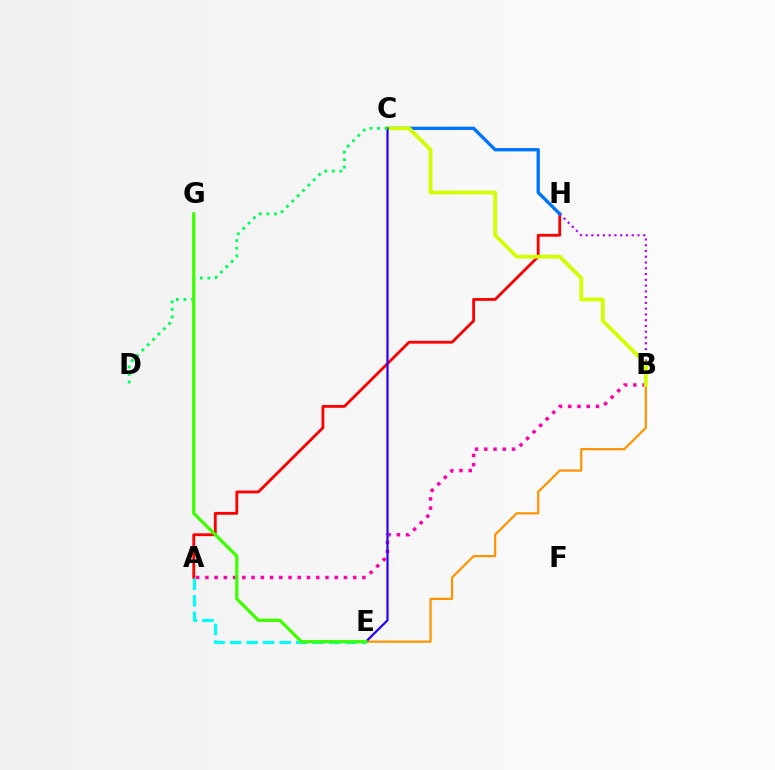{('B', 'H'): [{'color': '#b900ff', 'line_style': 'dotted', 'thickness': 1.57}], ('A', 'B'): [{'color': '#ff00ac', 'line_style': 'dotted', 'thickness': 2.51}], ('A', 'H'): [{'color': '#ff0000', 'line_style': 'solid', 'thickness': 2.02}], ('B', 'E'): [{'color': '#ff9400', 'line_style': 'solid', 'thickness': 1.6}], ('C', 'H'): [{'color': '#0074ff', 'line_style': 'solid', 'thickness': 2.4}], ('A', 'E'): [{'color': '#00fff6', 'line_style': 'dashed', 'thickness': 2.25}], ('B', 'C'): [{'color': '#d1ff00', 'line_style': 'solid', 'thickness': 2.71}], ('C', 'E'): [{'color': '#2500ff', 'line_style': 'solid', 'thickness': 1.58}], ('C', 'D'): [{'color': '#00ff5c', 'line_style': 'dotted', 'thickness': 2.05}], ('E', 'G'): [{'color': '#3dff00', 'line_style': 'solid', 'thickness': 2.33}]}